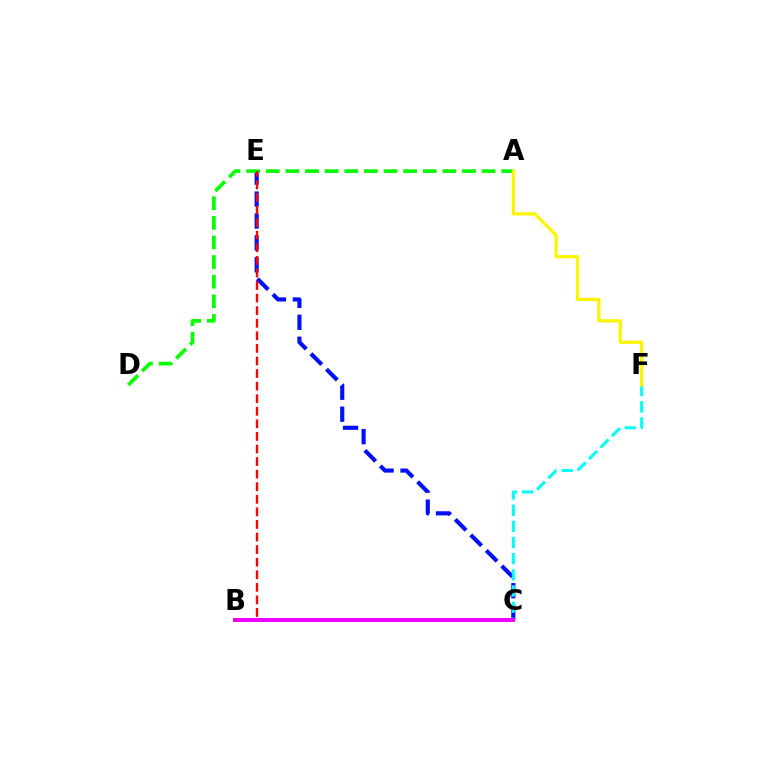{('C', 'E'): [{'color': '#0010ff', 'line_style': 'dashed', 'thickness': 2.98}], ('A', 'D'): [{'color': '#08ff00', 'line_style': 'dashed', 'thickness': 2.67}], ('C', 'F'): [{'color': '#00fff6', 'line_style': 'dashed', 'thickness': 2.2}], ('B', 'E'): [{'color': '#ff0000', 'line_style': 'dashed', 'thickness': 1.71}], ('B', 'C'): [{'color': '#ee00ff', 'line_style': 'solid', 'thickness': 2.85}], ('A', 'F'): [{'color': '#fcf500', 'line_style': 'solid', 'thickness': 2.33}]}